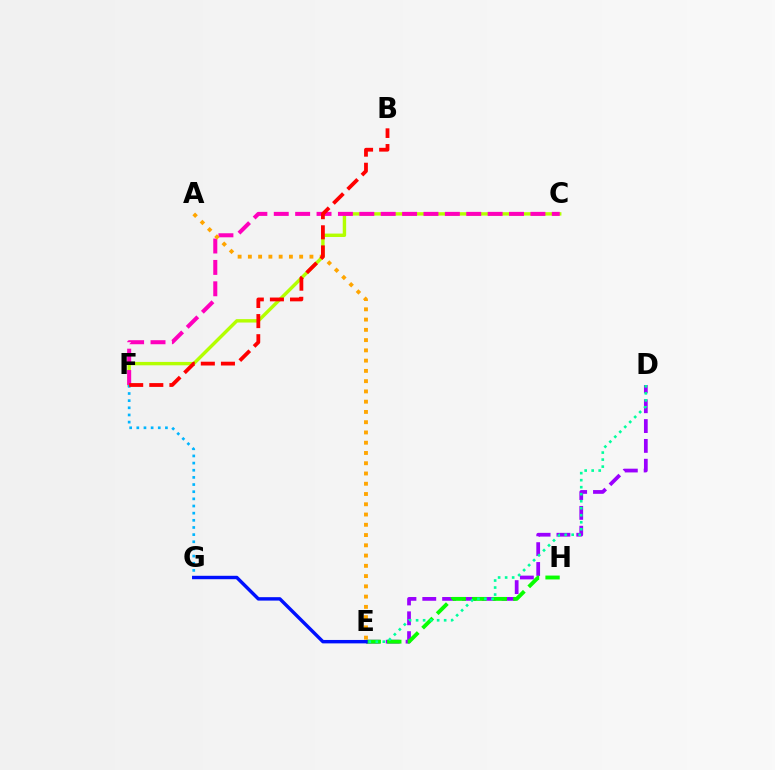{('C', 'F'): [{'color': '#b3ff00', 'line_style': 'solid', 'thickness': 2.45}, {'color': '#ff00bd', 'line_style': 'dashed', 'thickness': 2.91}], ('D', 'E'): [{'color': '#9b00ff', 'line_style': 'dashed', 'thickness': 2.69}, {'color': '#00ff9d', 'line_style': 'dotted', 'thickness': 1.91}], ('E', 'H'): [{'color': '#08ff00', 'line_style': 'dashed', 'thickness': 2.79}], ('F', 'G'): [{'color': '#00b5ff', 'line_style': 'dotted', 'thickness': 1.94}], ('A', 'E'): [{'color': '#ffa500', 'line_style': 'dotted', 'thickness': 2.79}], ('B', 'F'): [{'color': '#ff0000', 'line_style': 'dashed', 'thickness': 2.73}], ('E', 'G'): [{'color': '#0010ff', 'line_style': 'solid', 'thickness': 2.46}]}